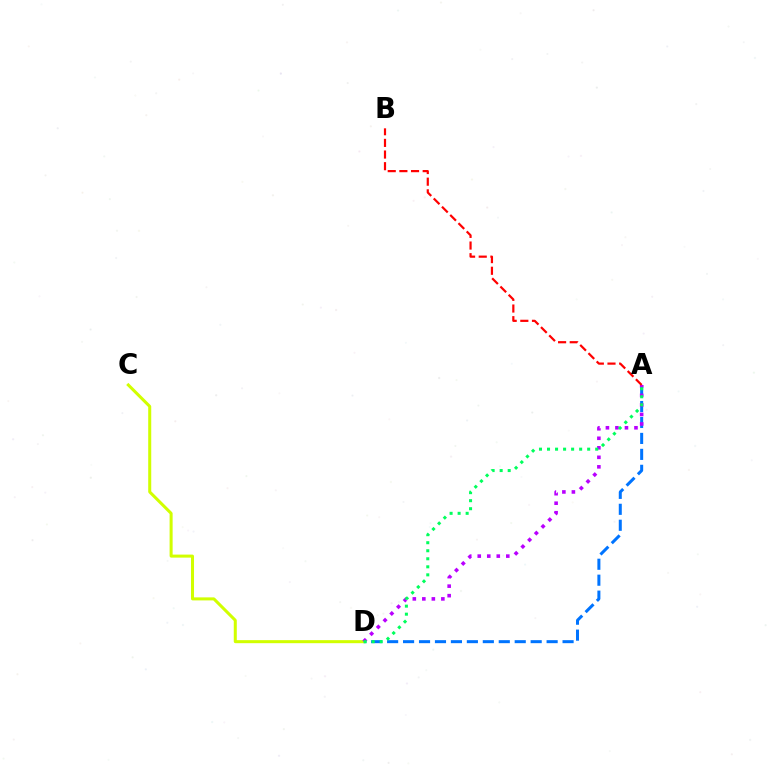{('A', 'D'): [{'color': '#0074ff', 'line_style': 'dashed', 'thickness': 2.17}, {'color': '#b900ff', 'line_style': 'dotted', 'thickness': 2.59}, {'color': '#00ff5c', 'line_style': 'dotted', 'thickness': 2.18}], ('C', 'D'): [{'color': '#d1ff00', 'line_style': 'solid', 'thickness': 2.18}], ('A', 'B'): [{'color': '#ff0000', 'line_style': 'dashed', 'thickness': 1.58}]}